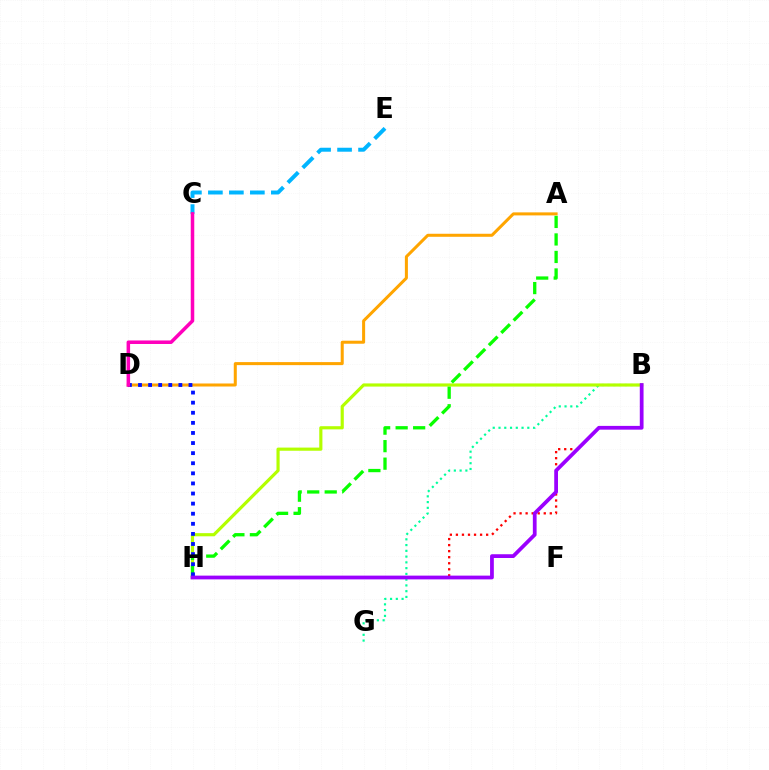{('B', 'G'): [{'color': '#00ff9d', 'line_style': 'dotted', 'thickness': 1.57}], ('A', 'D'): [{'color': '#ffa500', 'line_style': 'solid', 'thickness': 2.18}], ('C', 'E'): [{'color': '#00b5ff', 'line_style': 'dashed', 'thickness': 2.85}], ('B', 'H'): [{'color': '#ff0000', 'line_style': 'dotted', 'thickness': 1.64}, {'color': '#b3ff00', 'line_style': 'solid', 'thickness': 2.28}, {'color': '#9b00ff', 'line_style': 'solid', 'thickness': 2.7}], ('A', 'H'): [{'color': '#08ff00', 'line_style': 'dashed', 'thickness': 2.38}], ('D', 'H'): [{'color': '#0010ff', 'line_style': 'dotted', 'thickness': 2.74}], ('C', 'D'): [{'color': '#ff00bd', 'line_style': 'solid', 'thickness': 2.53}]}